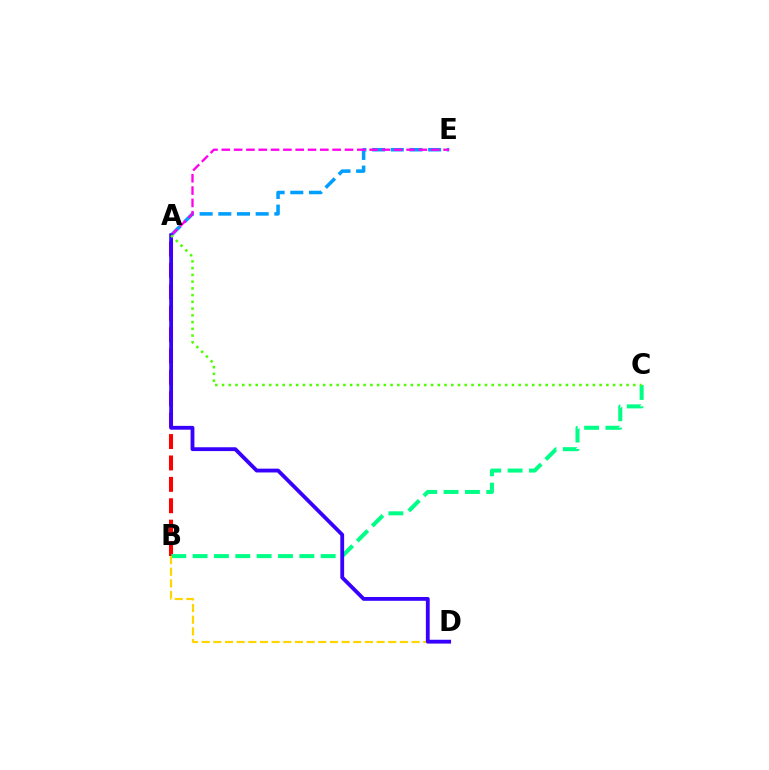{('A', 'B'): [{'color': '#ff0000', 'line_style': 'dashed', 'thickness': 2.91}], ('A', 'E'): [{'color': '#009eff', 'line_style': 'dashed', 'thickness': 2.54}, {'color': '#ff00ed', 'line_style': 'dashed', 'thickness': 1.67}], ('B', 'C'): [{'color': '#00ff86', 'line_style': 'dashed', 'thickness': 2.9}], ('B', 'D'): [{'color': '#ffd500', 'line_style': 'dashed', 'thickness': 1.58}], ('A', 'D'): [{'color': '#3700ff', 'line_style': 'solid', 'thickness': 2.75}], ('A', 'C'): [{'color': '#4fff00', 'line_style': 'dotted', 'thickness': 1.83}]}